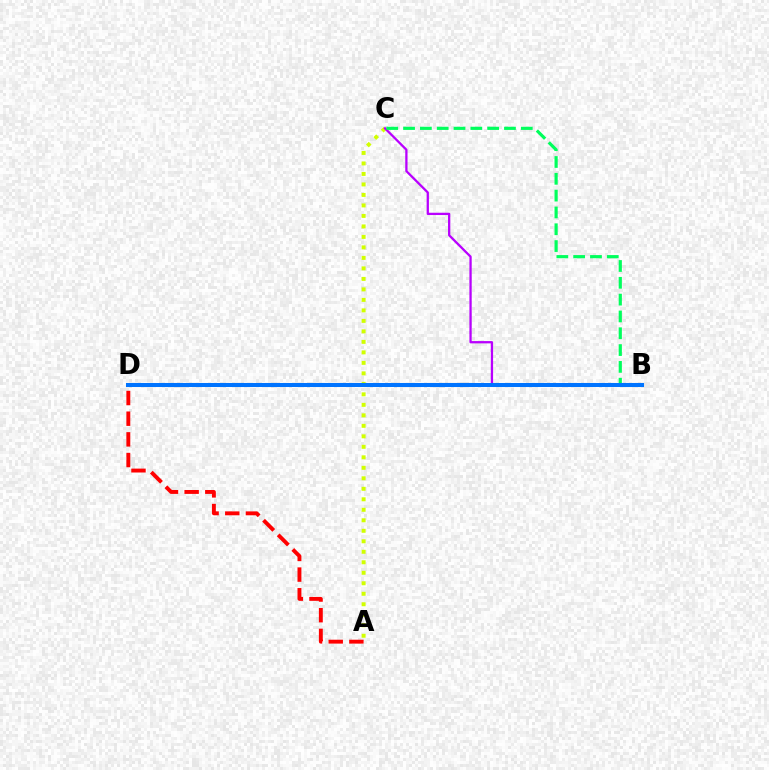{('A', 'D'): [{'color': '#ff0000', 'line_style': 'dashed', 'thickness': 2.81}], ('A', 'C'): [{'color': '#d1ff00', 'line_style': 'dotted', 'thickness': 2.85}], ('B', 'C'): [{'color': '#b900ff', 'line_style': 'solid', 'thickness': 1.64}, {'color': '#00ff5c', 'line_style': 'dashed', 'thickness': 2.28}], ('B', 'D'): [{'color': '#0074ff', 'line_style': 'solid', 'thickness': 2.91}]}